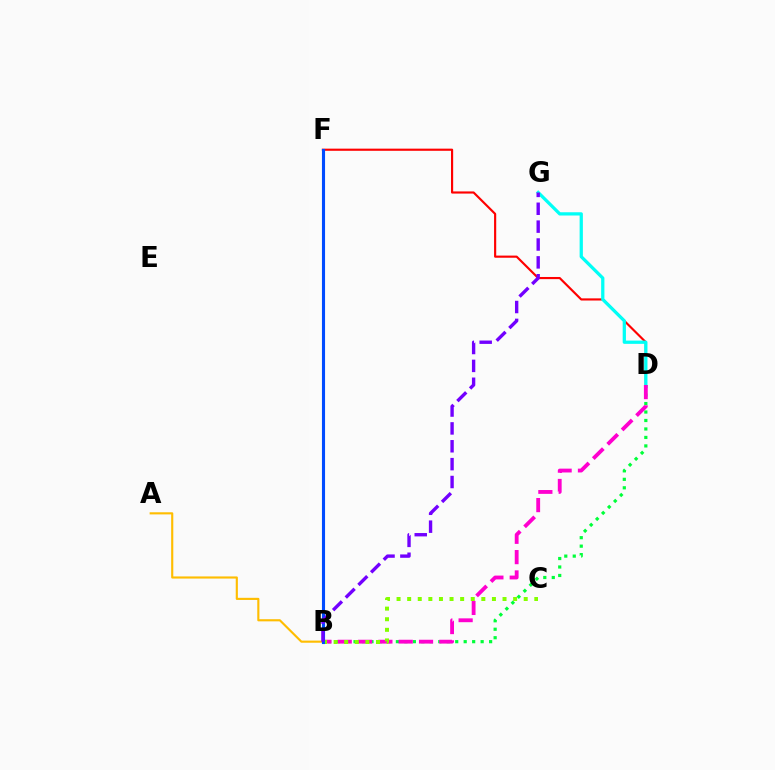{('D', 'F'): [{'color': '#ff0000', 'line_style': 'solid', 'thickness': 1.55}], ('B', 'D'): [{'color': '#00ff39', 'line_style': 'dotted', 'thickness': 2.3}, {'color': '#ff00cf', 'line_style': 'dashed', 'thickness': 2.76}], ('D', 'G'): [{'color': '#00fff6', 'line_style': 'solid', 'thickness': 2.35}], ('B', 'C'): [{'color': '#84ff00', 'line_style': 'dotted', 'thickness': 2.88}], ('A', 'B'): [{'color': '#ffbd00', 'line_style': 'solid', 'thickness': 1.54}], ('B', 'F'): [{'color': '#004bff', 'line_style': 'solid', 'thickness': 2.24}], ('B', 'G'): [{'color': '#7200ff', 'line_style': 'dashed', 'thickness': 2.43}]}